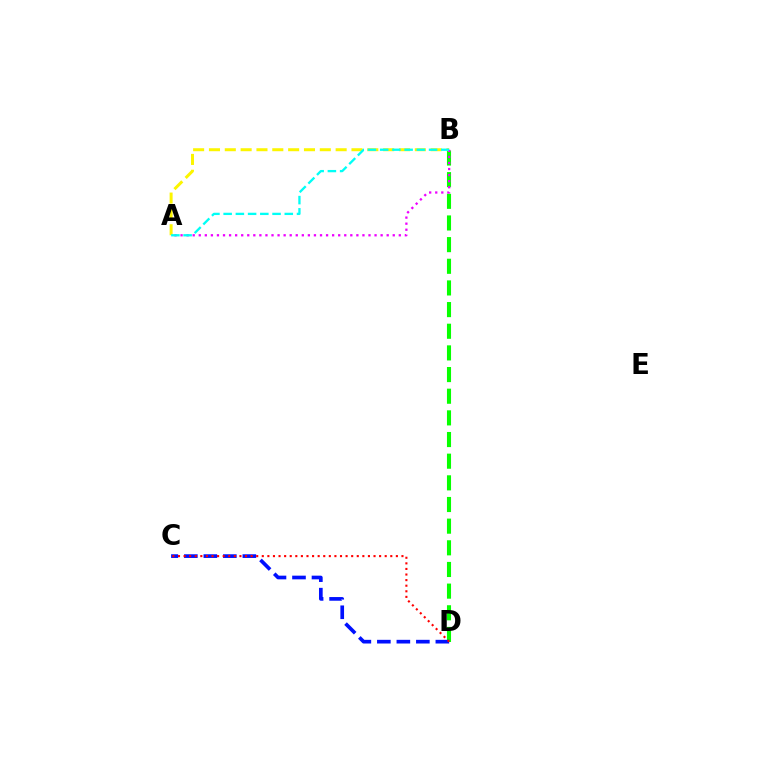{('B', 'D'): [{'color': '#08ff00', 'line_style': 'dashed', 'thickness': 2.94}], ('A', 'B'): [{'color': '#fcf500', 'line_style': 'dashed', 'thickness': 2.15}, {'color': '#ee00ff', 'line_style': 'dotted', 'thickness': 1.65}, {'color': '#00fff6', 'line_style': 'dashed', 'thickness': 1.66}], ('C', 'D'): [{'color': '#0010ff', 'line_style': 'dashed', 'thickness': 2.65}, {'color': '#ff0000', 'line_style': 'dotted', 'thickness': 1.52}]}